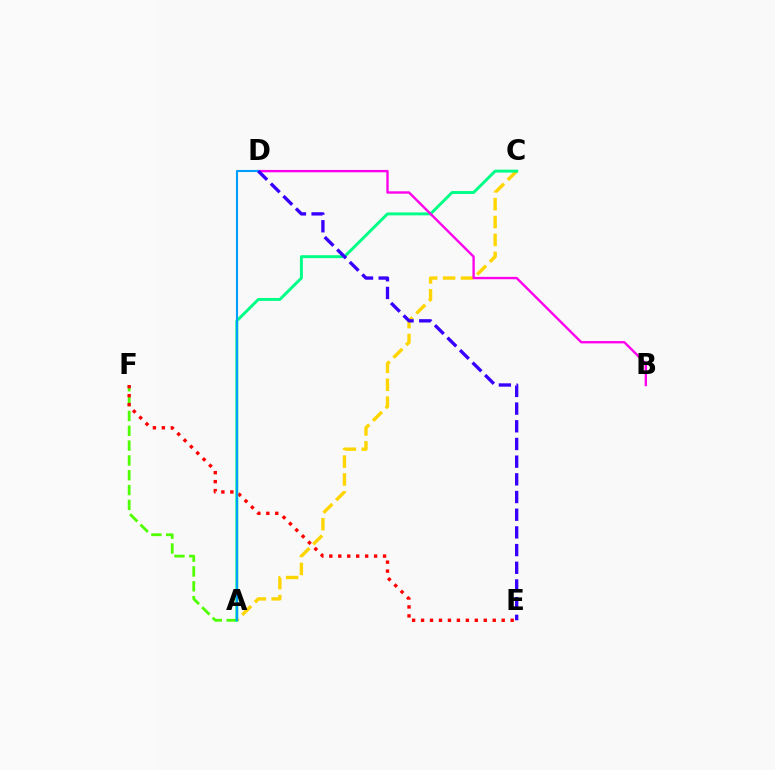{('A', 'F'): [{'color': '#4fff00', 'line_style': 'dashed', 'thickness': 2.01}], ('E', 'F'): [{'color': '#ff0000', 'line_style': 'dotted', 'thickness': 2.43}], ('A', 'C'): [{'color': '#ffd500', 'line_style': 'dashed', 'thickness': 2.43}, {'color': '#00ff86', 'line_style': 'solid', 'thickness': 2.11}], ('B', 'D'): [{'color': '#ff00ed', 'line_style': 'solid', 'thickness': 1.71}], ('A', 'D'): [{'color': '#009eff', 'line_style': 'solid', 'thickness': 1.5}], ('D', 'E'): [{'color': '#3700ff', 'line_style': 'dashed', 'thickness': 2.4}]}